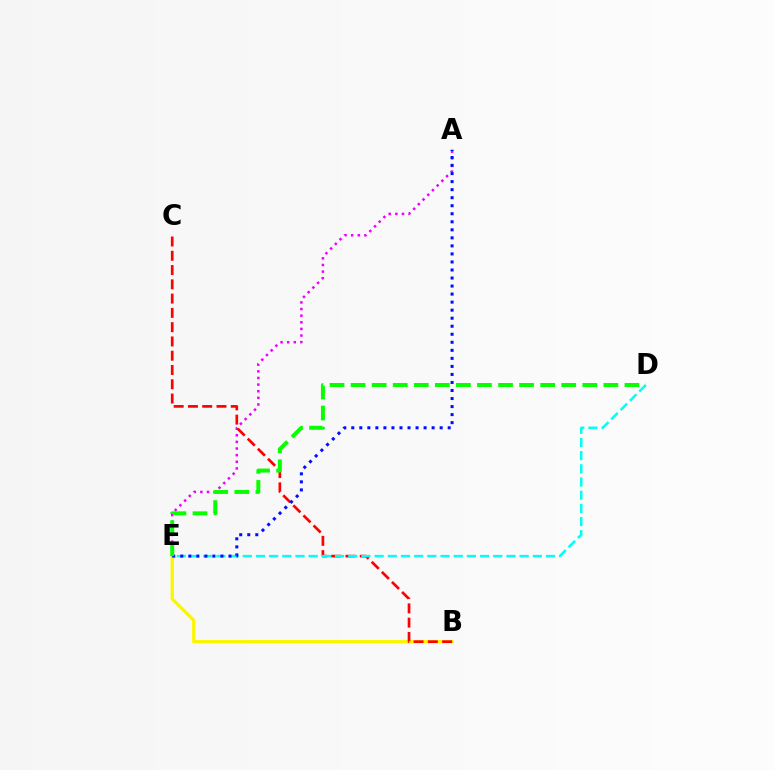{('B', 'E'): [{'color': '#fcf500', 'line_style': 'solid', 'thickness': 2.33}], ('A', 'E'): [{'color': '#ee00ff', 'line_style': 'dotted', 'thickness': 1.8}, {'color': '#0010ff', 'line_style': 'dotted', 'thickness': 2.18}], ('B', 'C'): [{'color': '#ff0000', 'line_style': 'dashed', 'thickness': 1.94}], ('D', 'E'): [{'color': '#00fff6', 'line_style': 'dashed', 'thickness': 1.79}, {'color': '#08ff00', 'line_style': 'dashed', 'thickness': 2.86}]}